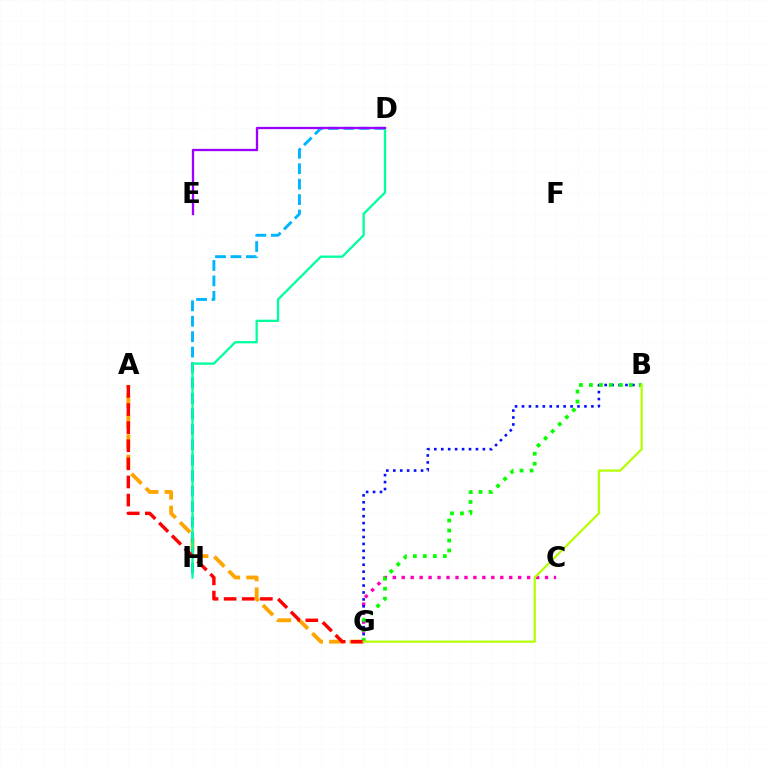{('A', 'G'): [{'color': '#ffa500', 'line_style': 'dashed', 'thickness': 2.76}, {'color': '#ff0000', 'line_style': 'dashed', 'thickness': 2.46}], ('C', 'G'): [{'color': '#ff00bd', 'line_style': 'dotted', 'thickness': 2.43}], ('B', 'G'): [{'color': '#0010ff', 'line_style': 'dotted', 'thickness': 1.88}, {'color': '#08ff00', 'line_style': 'dotted', 'thickness': 2.71}, {'color': '#b3ff00', 'line_style': 'solid', 'thickness': 1.59}], ('D', 'H'): [{'color': '#00b5ff', 'line_style': 'dashed', 'thickness': 2.1}, {'color': '#00ff9d', 'line_style': 'solid', 'thickness': 1.65}], ('D', 'E'): [{'color': '#9b00ff', 'line_style': 'solid', 'thickness': 1.67}]}